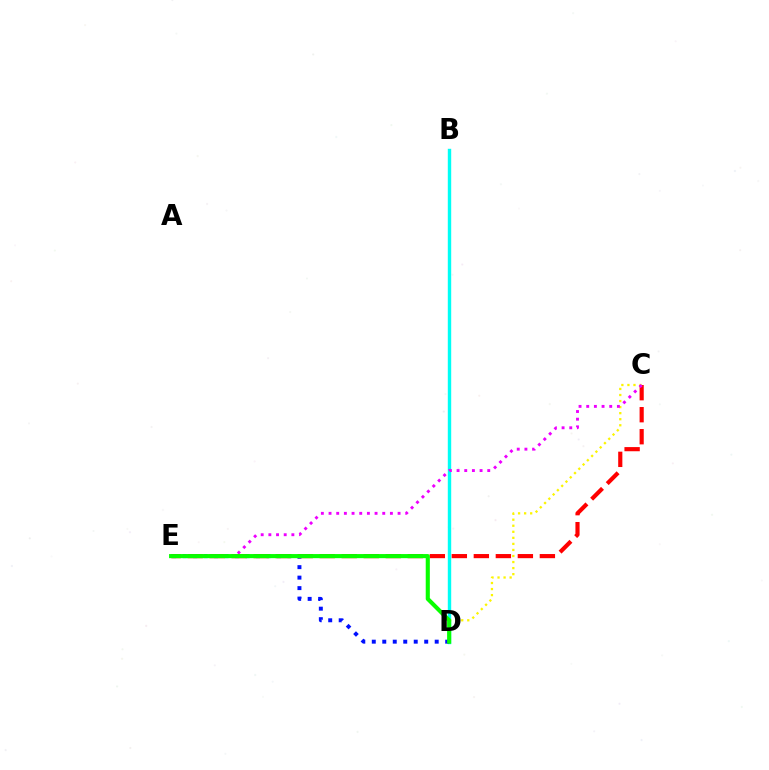{('B', 'D'): [{'color': '#00fff6', 'line_style': 'solid', 'thickness': 2.45}], ('D', 'E'): [{'color': '#0010ff', 'line_style': 'dotted', 'thickness': 2.85}, {'color': '#08ff00', 'line_style': 'solid', 'thickness': 2.95}], ('C', 'D'): [{'color': '#fcf500', 'line_style': 'dotted', 'thickness': 1.64}], ('C', 'E'): [{'color': '#ff0000', 'line_style': 'dashed', 'thickness': 2.99}, {'color': '#ee00ff', 'line_style': 'dotted', 'thickness': 2.08}]}